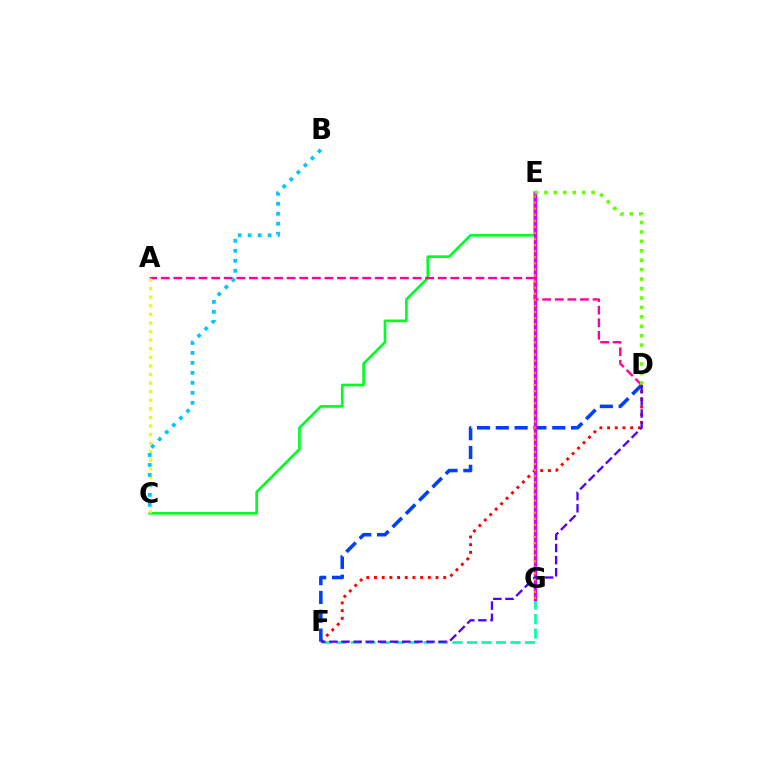{('C', 'E'): [{'color': '#00ff27', 'line_style': 'solid', 'thickness': 1.93}], ('F', 'G'): [{'color': '#00ffaf', 'line_style': 'dashed', 'thickness': 1.97}], ('D', 'F'): [{'color': '#ff0000', 'line_style': 'dotted', 'thickness': 2.09}, {'color': '#003fff', 'line_style': 'dashed', 'thickness': 2.56}, {'color': '#4f00ff', 'line_style': 'dashed', 'thickness': 1.65}], ('E', 'G'): [{'color': '#d600ff', 'line_style': 'solid', 'thickness': 2.44}, {'color': '#ff8800', 'line_style': 'dotted', 'thickness': 1.65}], ('A', 'D'): [{'color': '#ff00a0', 'line_style': 'dashed', 'thickness': 1.71}], ('A', 'C'): [{'color': '#eeff00', 'line_style': 'dotted', 'thickness': 2.33}], ('D', 'E'): [{'color': '#66ff00', 'line_style': 'dotted', 'thickness': 2.56}], ('B', 'C'): [{'color': '#00c7ff', 'line_style': 'dotted', 'thickness': 2.71}]}